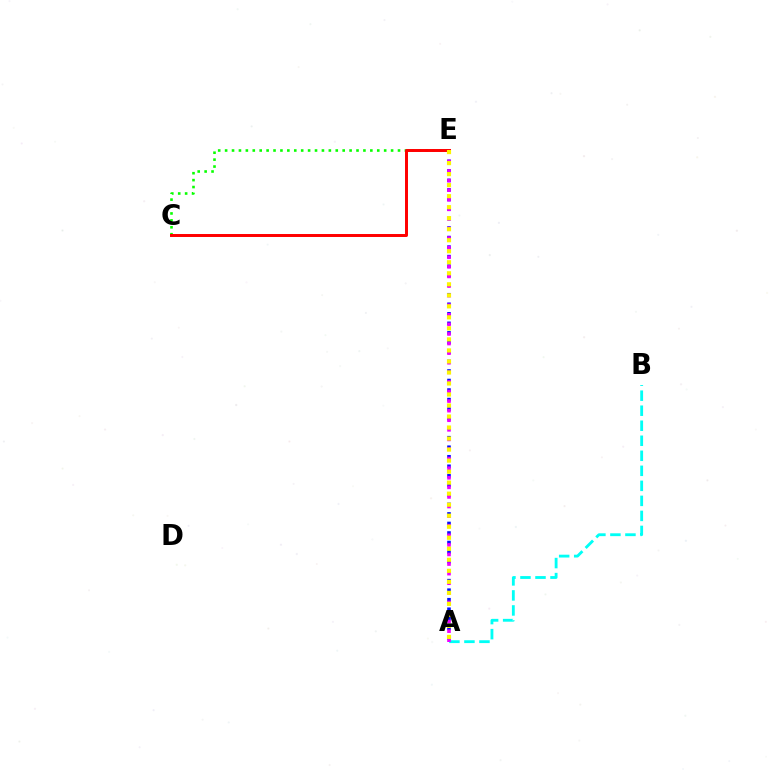{('C', 'E'): [{'color': '#08ff00', 'line_style': 'dotted', 'thickness': 1.88}, {'color': '#ff0000', 'line_style': 'solid', 'thickness': 2.13}], ('A', 'E'): [{'color': '#0010ff', 'line_style': 'dotted', 'thickness': 2.59}, {'color': '#ee00ff', 'line_style': 'dotted', 'thickness': 2.6}, {'color': '#fcf500', 'line_style': 'dotted', 'thickness': 2.99}], ('A', 'B'): [{'color': '#00fff6', 'line_style': 'dashed', 'thickness': 2.04}]}